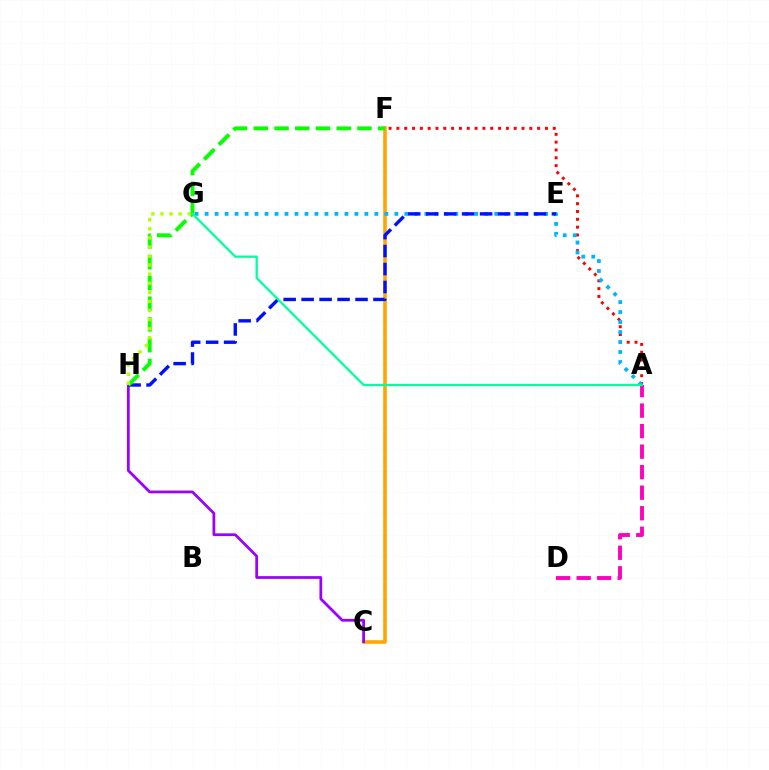{('A', 'F'): [{'color': '#ff0000', 'line_style': 'dotted', 'thickness': 2.12}], ('C', 'F'): [{'color': '#ffa500', 'line_style': 'solid', 'thickness': 2.59}], ('A', 'G'): [{'color': '#00b5ff', 'line_style': 'dotted', 'thickness': 2.71}, {'color': '#00ff9d', 'line_style': 'solid', 'thickness': 1.64}], ('C', 'H'): [{'color': '#9b00ff', 'line_style': 'solid', 'thickness': 1.98}], ('E', 'H'): [{'color': '#0010ff', 'line_style': 'dashed', 'thickness': 2.44}], ('A', 'D'): [{'color': '#ff00bd', 'line_style': 'dashed', 'thickness': 2.79}], ('F', 'H'): [{'color': '#08ff00', 'line_style': 'dashed', 'thickness': 2.82}], ('G', 'H'): [{'color': '#b3ff00', 'line_style': 'dotted', 'thickness': 2.46}]}